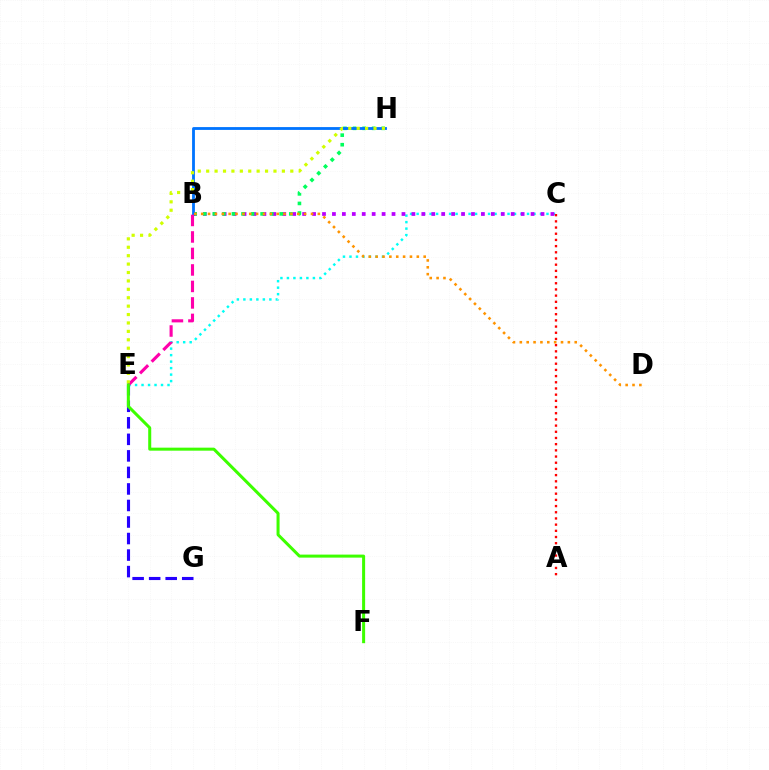{('C', 'E'): [{'color': '#00fff6', 'line_style': 'dotted', 'thickness': 1.76}], ('B', 'C'): [{'color': '#b900ff', 'line_style': 'dotted', 'thickness': 2.7}], ('B', 'H'): [{'color': '#00ff5c', 'line_style': 'dotted', 'thickness': 2.6}, {'color': '#0074ff', 'line_style': 'solid', 'thickness': 2.03}], ('A', 'C'): [{'color': '#ff0000', 'line_style': 'dotted', 'thickness': 1.68}], ('B', 'E'): [{'color': '#ff00ac', 'line_style': 'dashed', 'thickness': 2.24}], ('E', 'G'): [{'color': '#2500ff', 'line_style': 'dashed', 'thickness': 2.25}], ('B', 'D'): [{'color': '#ff9400', 'line_style': 'dotted', 'thickness': 1.86}], ('E', 'H'): [{'color': '#d1ff00', 'line_style': 'dotted', 'thickness': 2.29}], ('E', 'F'): [{'color': '#3dff00', 'line_style': 'solid', 'thickness': 2.18}]}